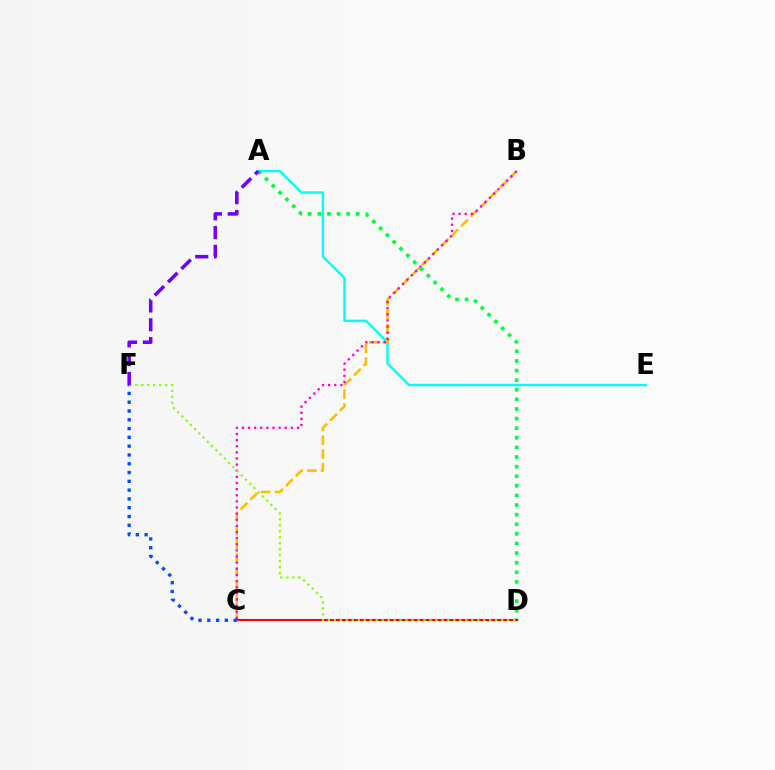{('A', 'E'): [{'color': '#00fff6', 'line_style': 'solid', 'thickness': 1.72}], ('B', 'C'): [{'color': '#ffbd00', 'line_style': 'dashed', 'thickness': 1.87}, {'color': '#ff00cf', 'line_style': 'dotted', 'thickness': 1.67}], ('A', 'D'): [{'color': '#00ff39', 'line_style': 'dotted', 'thickness': 2.61}], ('C', 'D'): [{'color': '#ff0000', 'line_style': 'solid', 'thickness': 1.51}], ('C', 'F'): [{'color': '#004bff', 'line_style': 'dotted', 'thickness': 2.39}], ('D', 'F'): [{'color': '#84ff00', 'line_style': 'dotted', 'thickness': 1.62}], ('A', 'F'): [{'color': '#7200ff', 'line_style': 'dashed', 'thickness': 2.55}]}